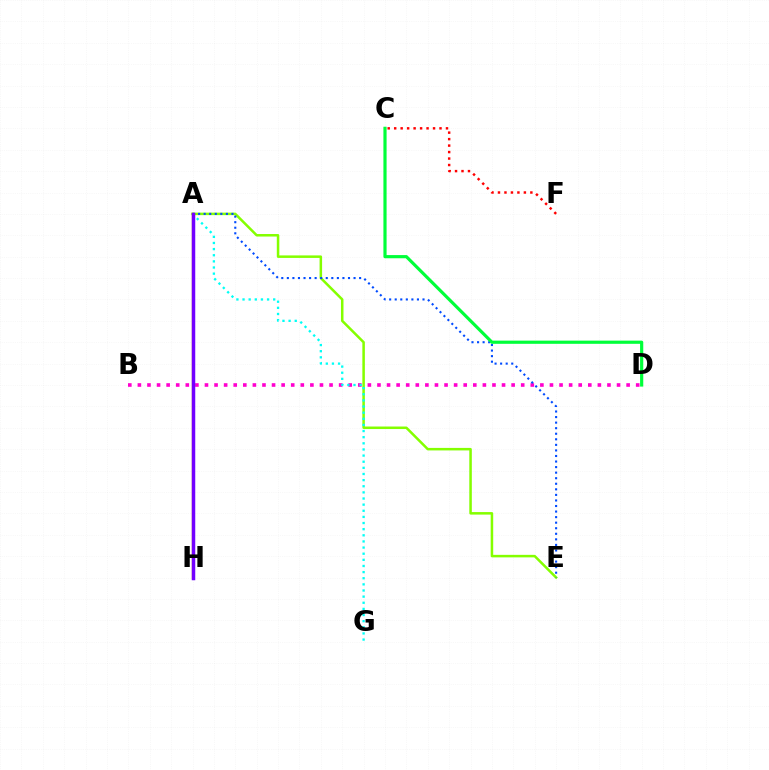{('A', 'E'): [{'color': '#84ff00', 'line_style': 'solid', 'thickness': 1.81}, {'color': '#004bff', 'line_style': 'dotted', 'thickness': 1.51}], ('A', 'H'): [{'color': '#ffbd00', 'line_style': 'solid', 'thickness': 1.69}, {'color': '#7200ff', 'line_style': 'solid', 'thickness': 2.51}], ('B', 'D'): [{'color': '#ff00cf', 'line_style': 'dotted', 'thickness': 2.6}], ('C', 'D'): [{'color': '#00ff39', 'line_style': 'solid', 'thickness': 2.29}], ('A', 'G'): [{'color': '#00fff6', 'line_style': 'dotted', 'thickness': 1.67}], ('C', 'F'): [{'color': '#ff0000', 'line_style': 'dotted', 'thickness': 1.76}]}